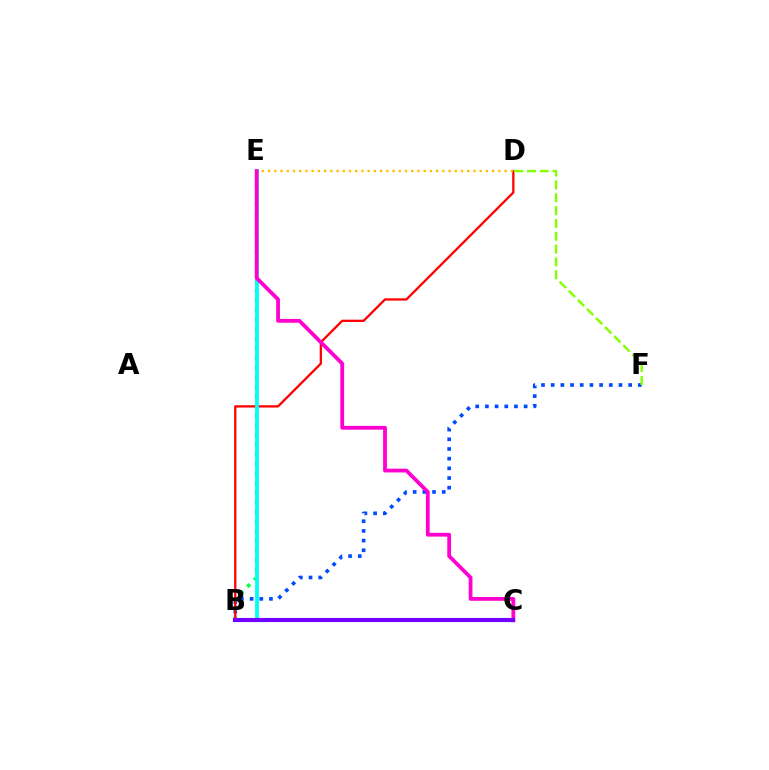{('B', 'F'): [{'color': '#004bff', 'line_style': 'dotted', 'thickness': 2.63}], ('B', 'E'): [{'color': '#00ff39', 'line_style': 'dotted', 'thickness': 2.61}, {'color': '#00fff6', 'line_style': 'solid', 'thickness': 2.73}], ('B', 'D'): [{'color': '#ff0000', 'line_style': 'solid', 'thickness': 1.65}], ('D', 'E'): [{'color': '#ffbd00', 'line_style': 'dotted', 'thickness': 1.69}], ('D', 'F'): [{'color': '#84ff00', 'line_style': 'dashed', 'thickness': 1.74}], ('C', 'E'): [{'color': '#ff00cf', 'line_style': 'solid', 'thickness': 2.72}], ('B', 'C'): [{'color': '#7200ff', 'line_style': 'solid', 'thickness': 2.99}]}